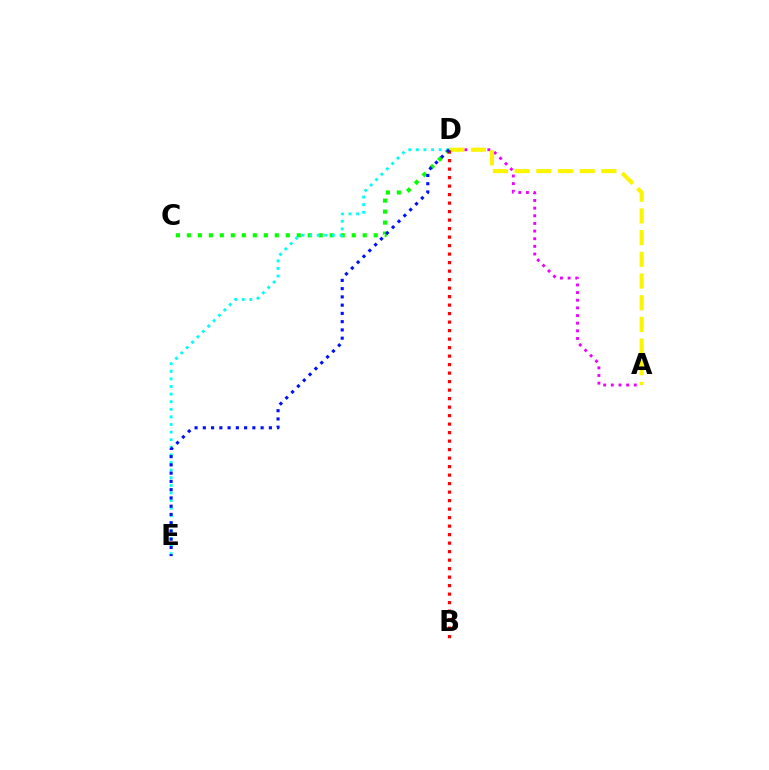{('A', 'D'): [{'color': '#ee00ff', 'line_style': 'dotted', 'thickness': 2.08}, {'color': '#fcf500', 'line_style': 'dashed', 'thickness': 2.95}], ('C', 'D'): [{'color': '#08ff00', 'line_style': 'dotted', 'thickness': 2.99}], ('D', 'E'): [{'color': '#00fff6', 'line_style': 'dotted', 'thickness': 2.07}, {'color': '#0010ff', 'line_style': 'dotted', 'thickness': 2.24}], ('B', 'D'): [{'color': '#ff0000', 'line_style': 'dotted', 'thickness': 2.31}]}